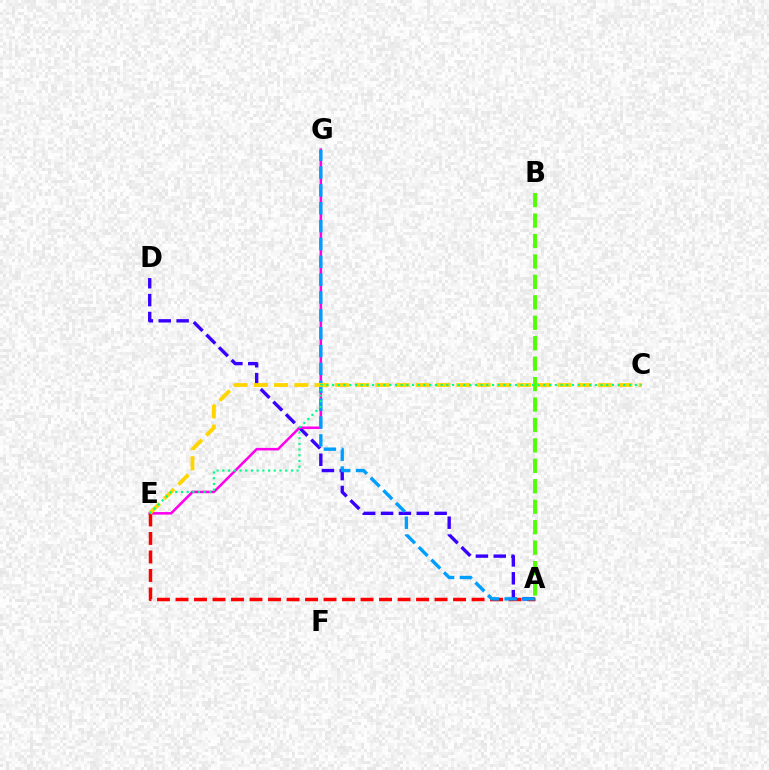{('A', 'D'): [{'color': '#3700ff', 'line_style': 'dashed', 'thickness': 2.43}], ('A', 'B'): [{'color': '#4fff00', 'line_style': 'dashed', 'thickness': 2.78}], ('E', 'G'): [{'color': '#ff00ed', 'line_style': 'solid', 'thickness': 1.83}], ('A', 'E'): [{'color': '#ff0000', 'line_style': 'dashed', 'thickness': 2.51}], ('A', 'G'): [{'color': '#009eff', 'line_style': 'dashed', 'thickness': 2.43}], ('C', 'E'): [{'color': '#ffd500', 'line_style': 'dashed', 'thickness': 2.75}, {'color': '#00ff86', 'line_style': 'dotted', 'thickness': 1.55}]}